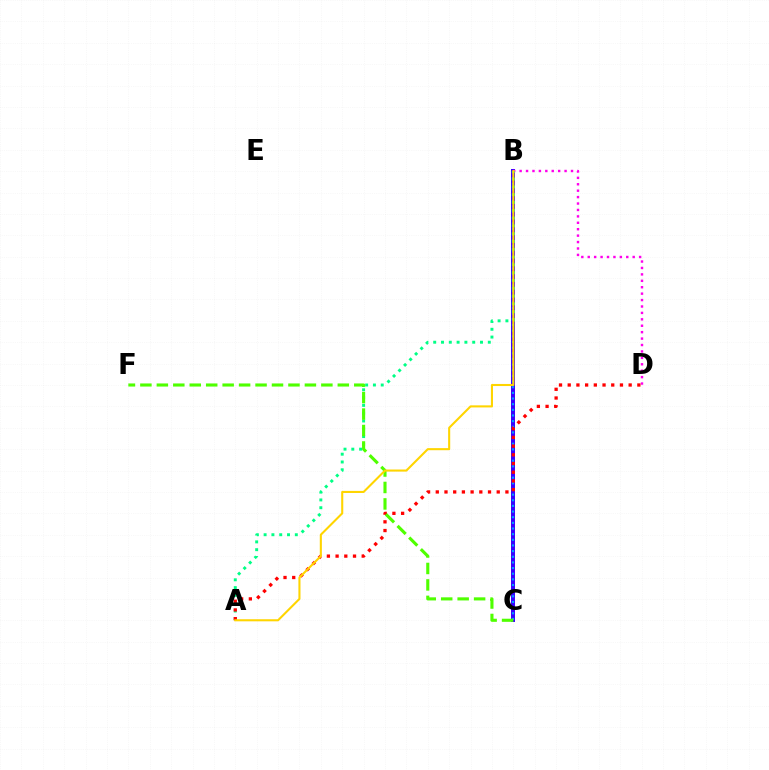{('B', 'C'): [{'color': '#3700ff', 'line_style': 'solid', 'thickness': 2.86}, {'color': '#009eff', 'line_style': 'dotted', 'thickness': 1.54}], ('B', 'D'): [{'color': '#ff00ed', 'line_style': 'dotted', 'thickness': 1.74}], ('A', 'B'): [{'color': '#00ff86', 'line_style': 'dotted', 'thickness': 2.12}, {'color': '#ffd500', 'line_style': 'solid', 'thickness': 1.5}], ('A', 'D'): [{'color': '#ff0000', 'line_style': 'dotted', 'thickness': 2.37}], ('C', 'F'): [{'color': '#4fff00', 'line_style': 'dashed', 'thickness': 2.24}]}